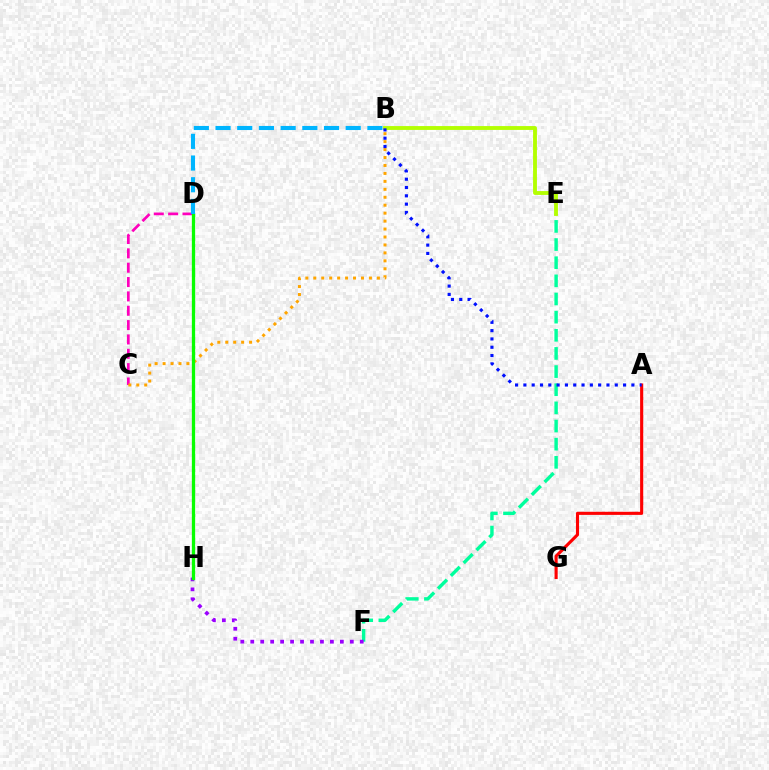{('C', 'D'): [{'color': '#ff00bd', 'line_style': 'dashed', 'thickness': 1.95}], ('B', 'C'): [{'color': '#ffa500', 'line_style': 'dotted', 'thickness': 2.16}], ('E', 'F'): [{'color': '#00ff9d', 'line_style': 'dashed', 'thickness': 2.47}], ('F', 'H'): [{'color': '#9b00ff', 'line_style': 'dotted', 'thickness': 2.7}], ('A', 'G'): [{'color': '#ff0000', 'line_style': 'solid', 'thickness': 2.24}], ('B', 'E'): [{'color': '#b3ff00', 'line_style': 'solid', 'thickness': 2.78}], ('A', 'B'): [{'color': '#0010ff', 'line_style': 'dotted', 'thickness': 2.26}], ('D', 'H'): [{'color': '#08ff00', 'line_style': 'solid', 'thickness': 2.37}], ('B', 'D'): [{'color': '#00b5ff', 'line_style': 'dashed', 'thickness': 2.95}]}